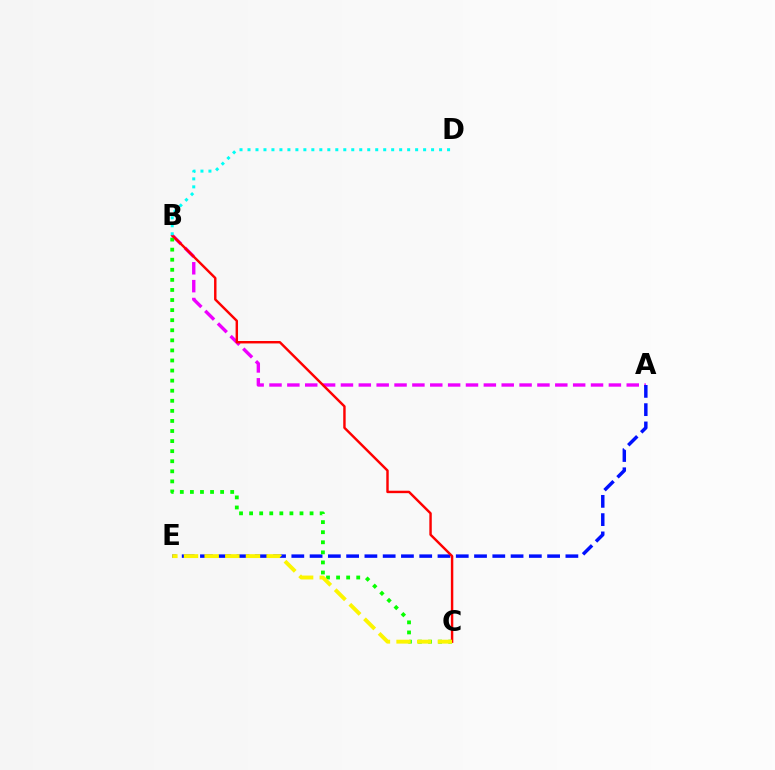{('A', 'B'): [{'color': '#ee00ff', 'line_style': 'dashed', 'thickness': 2.43}], ('A', 'E'): [{'color': '#0010ff', 'line_style': 'dashed', 'thickness': 2.48}], ('B', 'C'): [{'color': '#08ff00', 'line_style': 'dotted', 'thickness': 2.74}, {'color': '#ff0000', 'line_style': 'solid', 'thickness': 1.75}], ('C', 'E'): [{'color': '#fcf500', 'line_style': 'dashed', 'thickness': 2.81}], ('B', 'D'): [{'color': '#00fff6', 'line_style': 'dotted', 'thickness': 2.17}]}